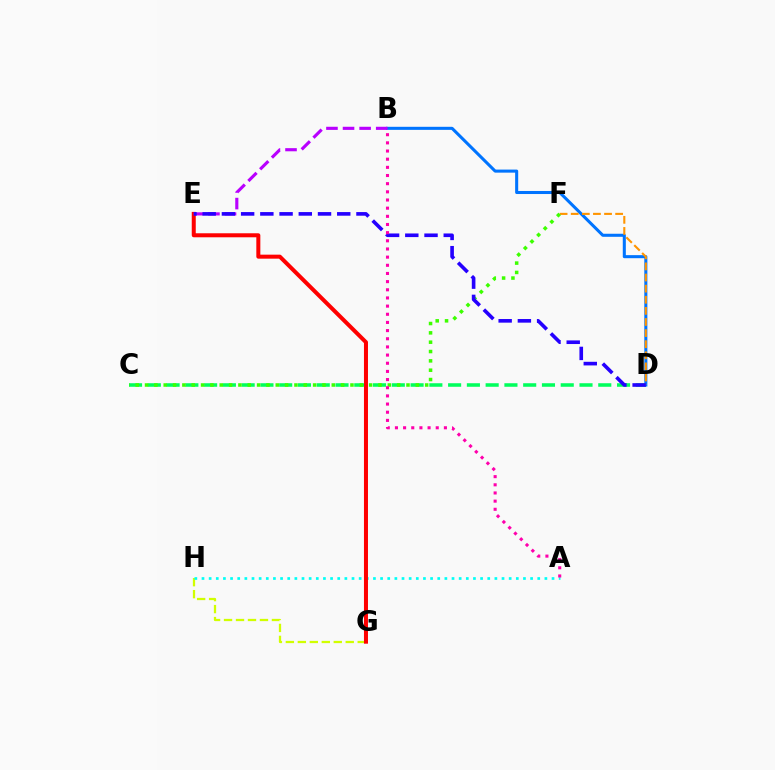{('C', 'D'): [{'color': '#00ff5c', 'line_style': 'dashed', 'thickness': 2.55}], ('G', 'H'): [{'color': '#d1ff00', 'line_style': 'dashed', 'thickness': 1.63}], ('B', 'D'): [{'color': '#0074ff', 'line_style': 'solid', 'thickness': 2.2}], ('A', 'H'): [{'color': '#00fff6', 'line_style': 'dotted', 'thickness': 1.94}], ('E', 'G'): [{'color': '#ff0000', 'line_style': 'solid', 'thickness': 2.89}], ('D', 'F'): [{'color': '#ff9400', 'line_style': 'dashed', 'thickness': 1.51}], ('B', 'E'): [{'color': '#b900ff', 'line_style': 'dashed', 'thickness': 2.25}], ('C', 'F'): [{'color': '#3dff00', 'line_style': 'dotted', 'thickness': 2.54}], ('D', 'E'): [{'color': '#2500ff', 'line_style': 'dashed', 'thickness': 2.61}], ('A', 'B'): [{'color': '#ff00ac', 'line_style': 'dotted', 'thickness': 2.22}]}